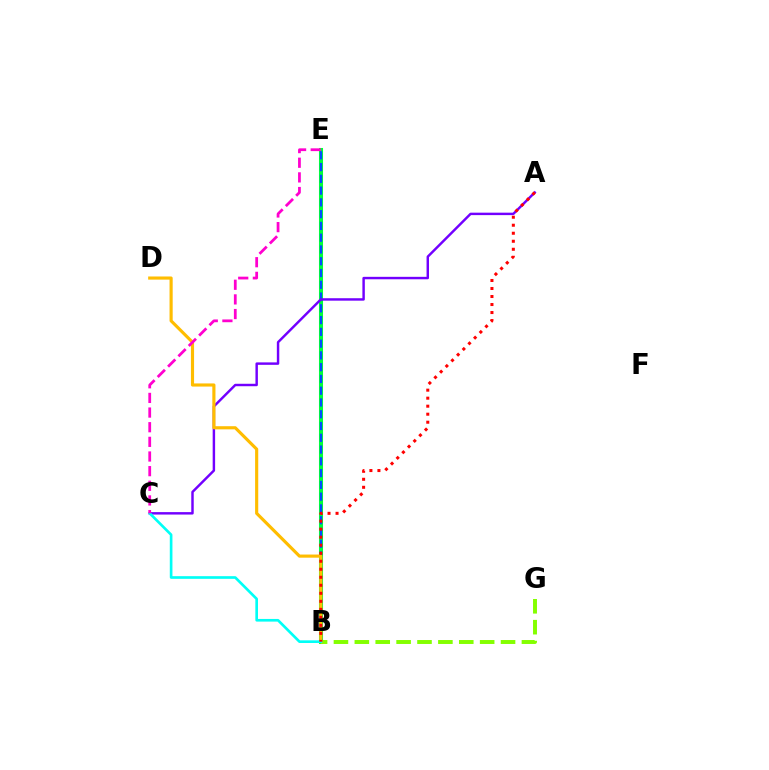{('B', 'E'): [{'color': '#00ff39', 'line_style': 'solid', 'thickness': 2.92}, {'color': '#004bff', 'line_style': 'dashed', 'thickness': 1.6}], ('B', 'G'): [{'color': '#84ff00', 'line_style': 'dashed', 'thickness': 2.84}], ('A', 'C'): [{'color': '#7200ff', 'line_style': 'solid', 'thickness': 1.76}], ('B', 'D'): [{'color': '#ffbd00', 'line_style': 'solid', 'thickness': 2.26}], ('B', 'C'): [{'color': '#00fff6', 'line_style': 'solid', 'thickness': 1.92}], ('A', 'B'): [{'color': '#ff0000', 'line_style': 'dotted', 'thickness': 2.18}], ('C', 'E'): [{'color': '#ff00cf', 'line_style': 'dashed', 'thickness': 1.99}]}